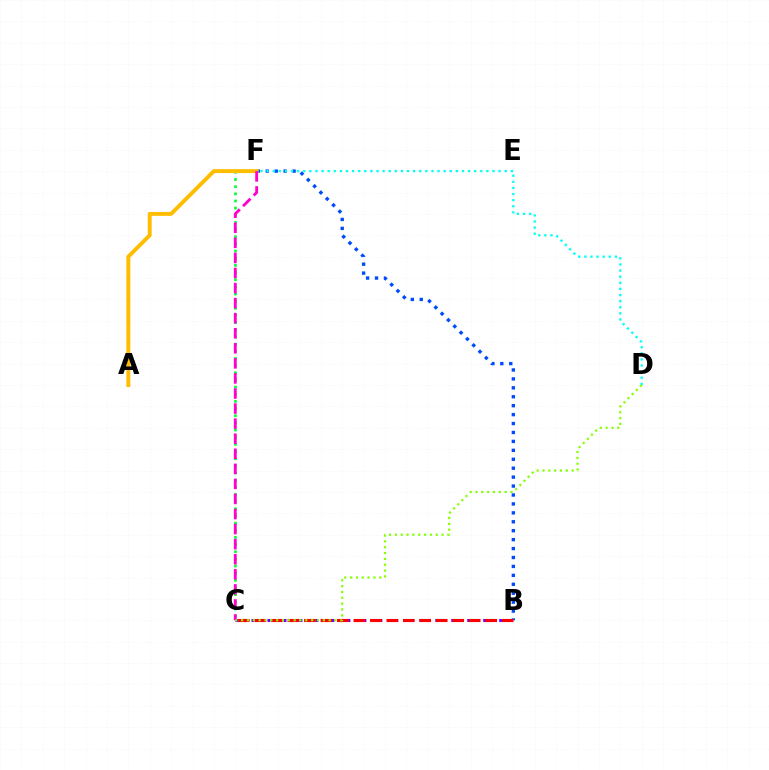{('B', 'F'): [{'color': '#004bff', 'line_style': 'dotted', 'thickness': 2.43}], ('D', 'F'): [{'color': '#00fff6', 'line_style': 'dotted', 'thickness': 1.66}], ('C', 'F'): [{'color': '#00ff39', 'line_style': 'dotted', 'thickness': 1.94}, {'color': '#ff00cf', 'line_style': 'dashed', 'thickness': 2.05}], ('A', 'F'): [{'color': '#ffbd00', 'line_style': 'solid', 'thickness': 2.83}], ('B', 'C'): [{'color': '#7200ff', 'line_style': 'dotted', 'thickness': 2.17}, {'color': '#ff0000', 'line_style': 'dashed', 'thickness': 2.24}], ('C', 'D'): [{'color': '#84ff00', 'line_style': 'dotted', 'thickness': 1.59}]}